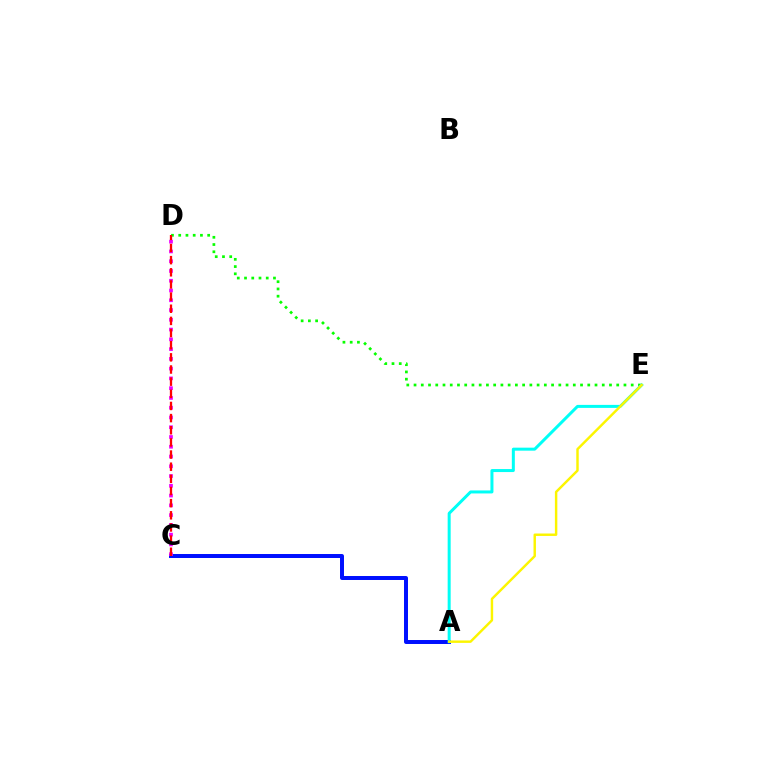{('A', 'C'): [{'color': '#0010ff', 'line_style': 'solid', 'thickness': 2.86}], ('D', 'E'): [{'color': '#08ff00', 'line_style': 'dotted', 'thickness': 1.97}], ('A', 'E'): [{'color': '#00fff6', 'line_style': 'solid', 'thickness': 2.16}, {'color': '#fcf500', 'line_style': 'solid', 'thickness': 1.76}], ('C', 'D'): [{'color': '#ee00ff', 'line_style': 'dotted', 'thickness': 2.65}, {'color': '#ff0000', 'line_style': 'dashed', 'thickness': 1.65}]}